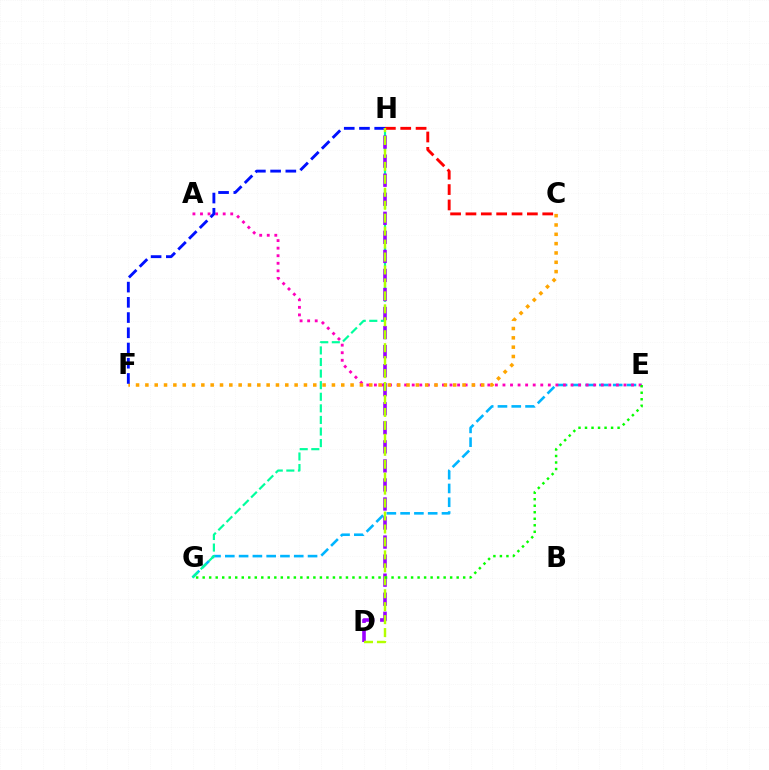{('E', 'G'): [{'color': '#00b5ff', 'line_style': 'dashed', 'thickness': 1.87}, {'color': '#08ff00', 'line_style': 'dotted', 'thickness': 1.77}], ('A', 'E'): [{'color': '#ff00bd', 'line_style': 'dotted', 'thickness': 2.05}], ('C', 'F'): [{'color': '#ffa500', 'line_style': 'dotted', 'thickness': 2.53}], ('G', 'H'): [{'color': '#00ff9d', 'line_style': 'dashed', 'thickness': 1.57}], ('F', 'H'): [{'color': '#0010ff', 'line_style': 'dashed', 'thickness': 2.07}], ('D', 'H'): [{'color': '#9b00ff', 'line_style': 'dashed', 'thickness': 2.59}, {'color': '#b3ff00', 'line_style': 'dashed', 'thickness': 1.76}], ('C', 'H'): [{'color': '#ff0000', 'line_style': 'dashed', 'thickness': 2.09}]}